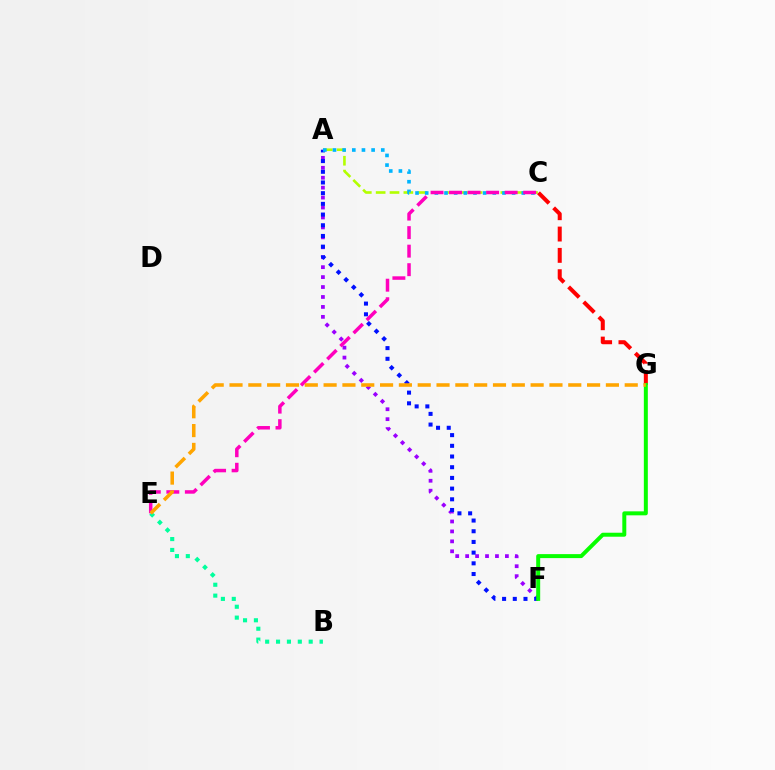{('A', 'F'): [{'color': '#9b00ff', 'line_style': 'dotted', 'thickness': 2.7}, {'color': '#0010ff', 'line_style': 'dotted', 'thickness': 2.91}], ('A', 'C'): [{'color': '#b3ff00', 'line_style': 'dashed', 'thickness': 1.88}, {'color': '#00b5ff', 'line_style': 'dotted', 'thickness': 2.62}], ('B', 'E'): [{'color': '#00ff9d', 'line_style': 'dotted', 'thickness': 2.96}], ('C', 'G'): [{'color': '#ff0000', 'line_style': 'dashed', 'thickness': 2.9}], ('F', 'G'): [{'color': '#08ff00', 'line_style': 'solid', 'thickness': 2.87}], ('C', 'E'): [{'color': '#ff00bd', 'line_style': 'dashed', 'thickness': 2.52}], ('E', 'G'): [{'color': '#ffa500', 'line_style': 'dashed', 'thickness': 2.56}]}